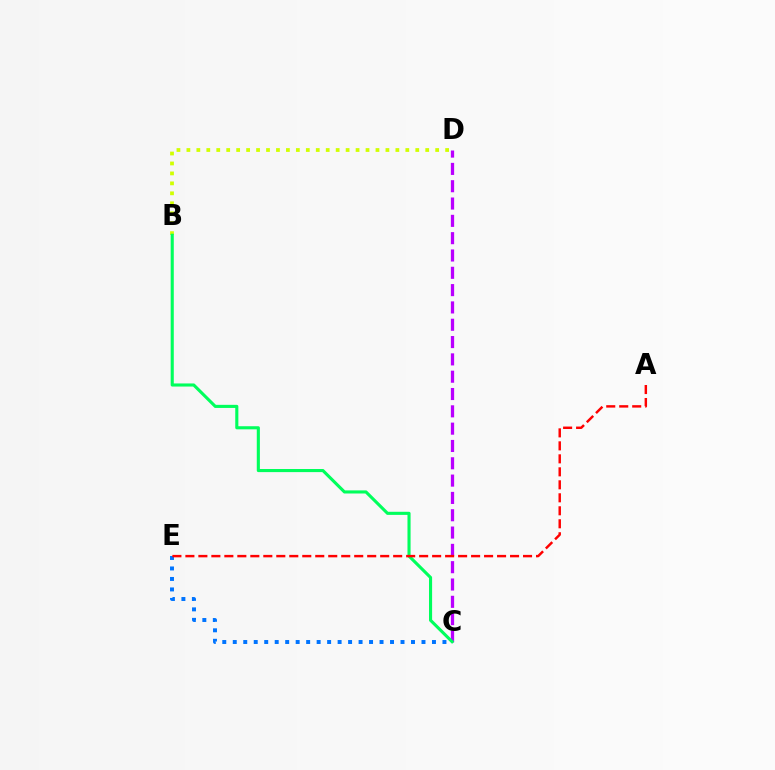{('C', 'D'): [{'color': '#b900ff', 'line_style': 'dashed', 'thickness': 2.35}], ('B', 'D'): [{'color': '#d1ff00', 'line_style': 'dotted', 'thickness': 2.7}], ('C', 'E'): [{'color': '#0074ff', 'line_style': 'dotted', 'thickness': 2.85}], ('B', 'C'): [{'color': '#00ff5c', 'line_style': 'solid', 'thickness': 2.23}], ('A', 'E'): [{'color': '#ff0000', 'line_style': 'dashed', 'thickness': 1.76}]}